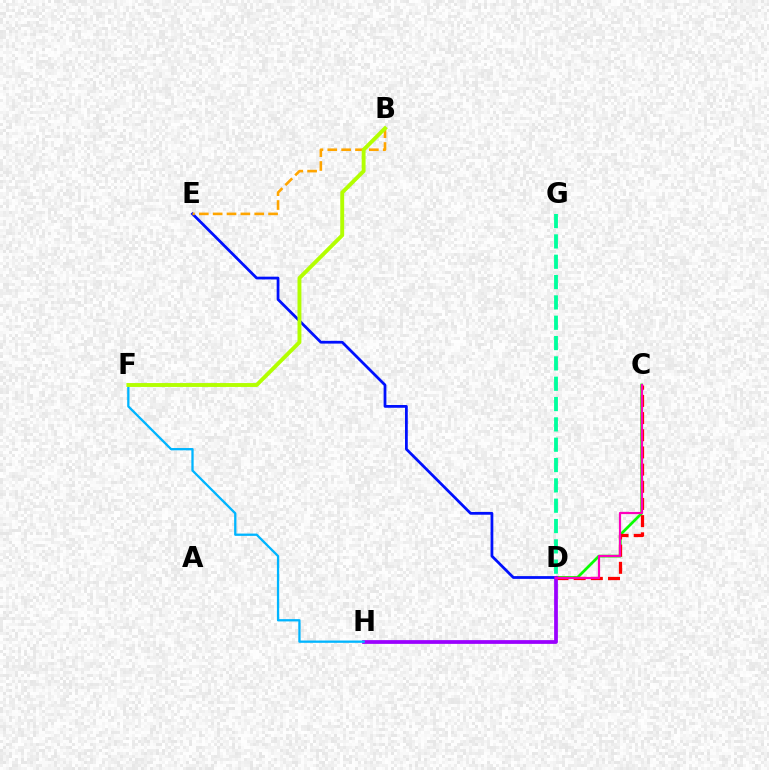{('C', 'D'): [{'color': '#08ff00', 'line_style': 'solid', 'thickness': 1.97}, {'color': '#ff0000', 'line_style': 'dashed', 'thickness': 2.33}, {'color': '#ff00bd', 'line_style': 'solid', 'thickness': 1.58}], ('D', 'E'): [{'color': '#0010ff', 'line_style': 'solid', 'thickness': 1.99}], ('D', 'H'): [{'color': '#9b00ff', 'line_style': 'solid', 'thickness': 2.7}], ('B', 'E'): [{'color': '#ffa500', 'line_style': 'dashed', 'thickness': 1.88}], ('D', 'G'): [{'color': '#00ff9d', 'line_style': 'dashed', 'thickness': 2.76}], ('F', 'H'): [{'color': '#00b5ff', 'line_style': 'solid', 'thickness': 1.65}], ('B', 'F'): [{'color': '#b3ff00', 'line_style': 'solid', 'thickness': 2.8}]}